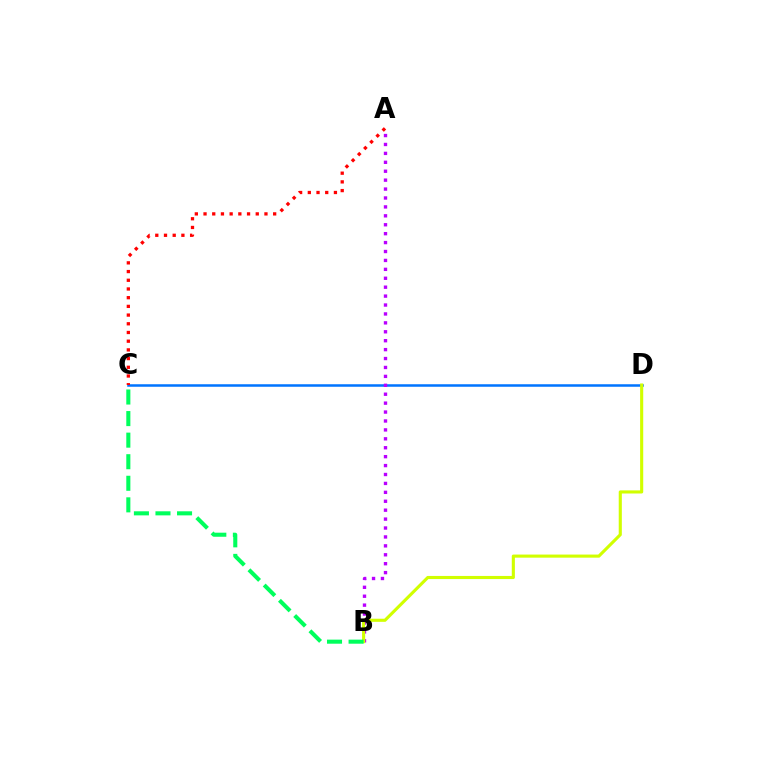{('C', 'D'): [{'color': '#0074ff', 'line_style': 'solid', 'thickness': 1.81}], ('A', 'C'): [{'color': '#ff0000', 'line_style': 'dotted', 'thickness': 2.36}], ('A', 'B'): [{'color': '#b900ff', 'line_style': 'dotted', 'thickness': 2.42}], ('B', 'D'): [{'color': '#d1ff00', 'line_style': 'solid', 'thickness': 2.24}], ('B', 'C'): [{'color': '#00ff5c', 'line_style': 'dashed', 'thickness': 2.93}]}